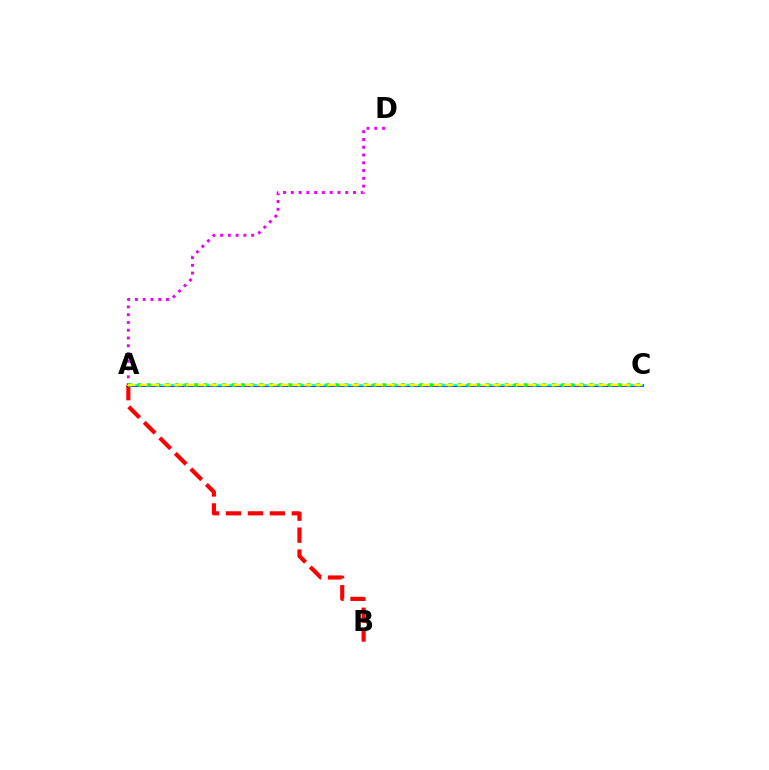{('A', 'B'): [{'color': '#ff0000', 'line_style': 'dashed', 'thickness': 2.98}], ('A', 'C'): [{'color': '#0010ff', 'line_style': 'solid', 'thickness': 1.93}, {'color': '#00fff6', 'line_style': 'solid', 'thickness': 1.52}, {'color': '#08ff00', 'line_style': 'dotted', 'thickness': 2.56}, {'color': '#fcf500', 'line_style': 'dashed', 'thickness': 1.6}], ('A', 'D'): [{'color': '#ee00ff', 'line_style': 'dotted', 'thickness': 2.11}]}